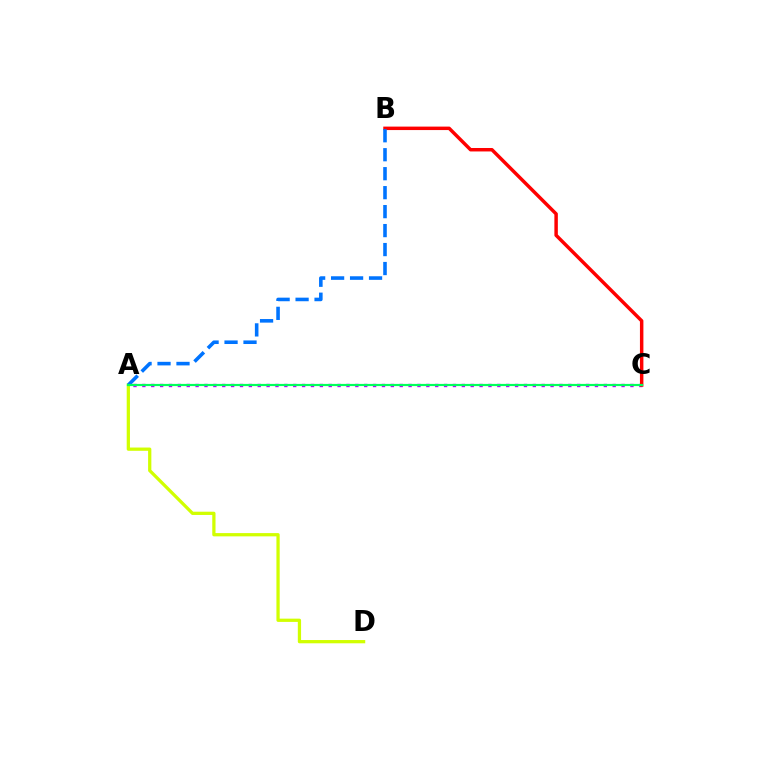{('A', 'D'): [{'color': '#d1ff00', 'line_style': 'solid', 'thickness': 2.34}], ('A', 'C'): [{'color': '#b900ff', 'line_style': 'dotted', 'thickness': 2.41}, {'color': '#00ff5c', 'line_style': 'solid', 'thickness': 1.57}], ('B', 'C'): [{'color': '#ff0000', 'line_style': 'solid', 'thickness': 2.49}], ('A', 'B'): [{'color': '#0074ff', 'line_style': 'dashed', 'thickness': 2.58}]}